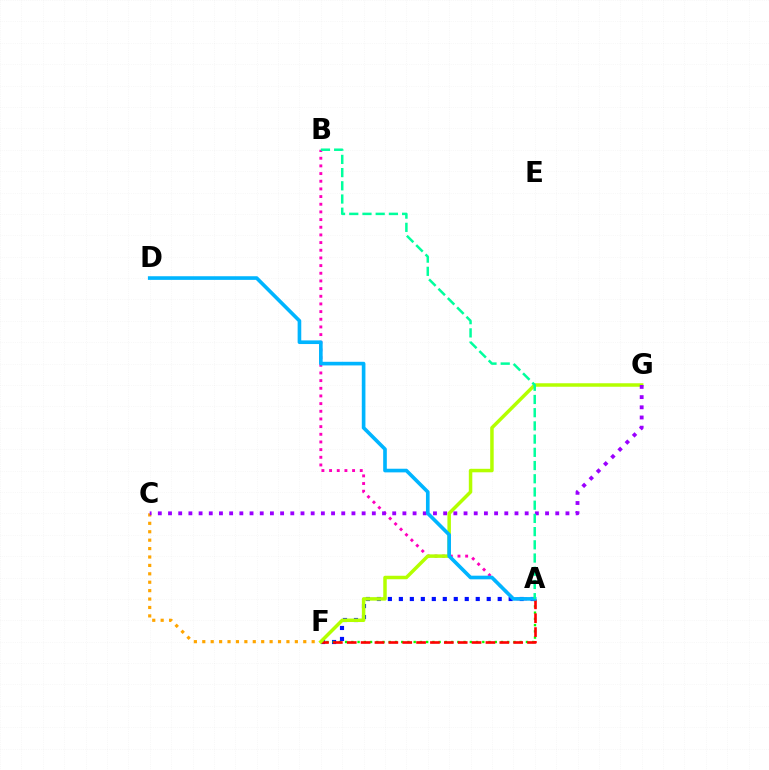{('A', 'F'): [{'color': '#0010ff', 'line_style': 'dotted', 'thickness': 2.98}, {'color': '#08ff00', 'line_style': 'dotted', 'thickness': 1.69}, {'color': '#ff0000', 'line_style': 'dashed', 'thickness': 1.88}], ('A', 'B'): [{'color': '#ff00bd', 'line_style': 'dotted', 'thickness': 2.08}, {'color': '#00ff9d', 'line_style': 'dashed', 'thickness': 1.79}], ('C', 'F'): [{'color': '#ffa500', 'line_style': 'dotted', 'thickness': 2.29}], ('F', 'G'): [{'color': '#b3ff00', 'line_style': 'solid', 'thickness': 2.52}], ('C', 'G'): [{'color': '#9b00ff', 'line_style': 'dotted', 'thickness': 2.77}], ('A', 'D'): [{'color': '#00b5ff', 'line_style': 'solid', 'thickness': 2.62}]}